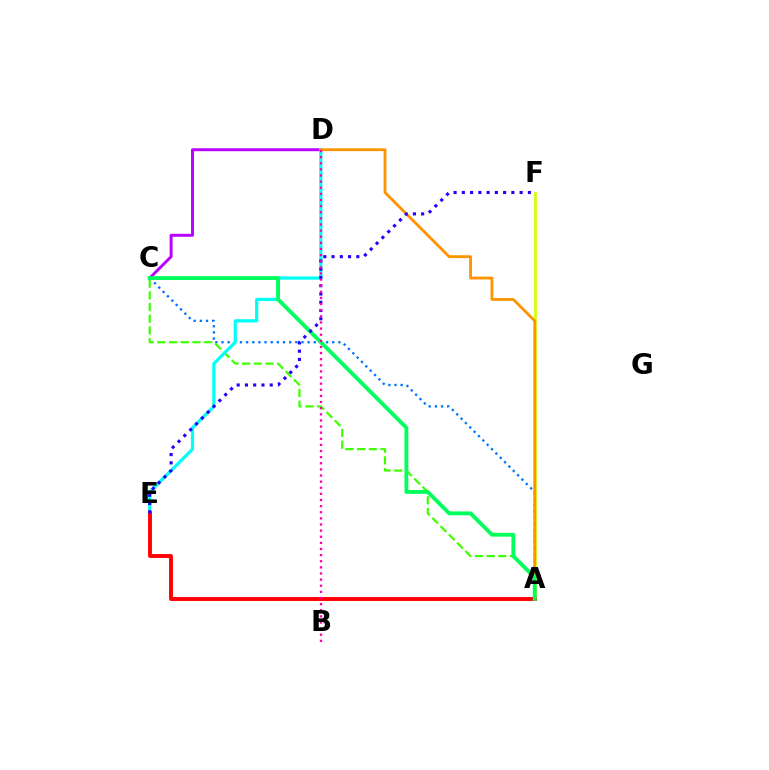{('A', 'C'): [{'color': '#0074ff', 'line_style': 'dotted', 'thickness': 1.67}, {'color': '#3dff00', 'line_style': 'dashed', 'thickness': 1.59}, {'color': '#00ff5c', 'line_style': 'solid', 'thickness': 2.77}], ('C', 'D'): [{'color': '#b900ff', 'line_style': 'solid', 'thickness': 2.12}], ('A', 'F'): [{'color': '#d1ff00', 'line_style': 'solid', 'thickness': 1.96}], ('D', 'E'): [{'color': '#00fff6', 'line_style': 'solid', 'thickness': 2.31}], ('A', 'D'): [{'color': '#ff9400', 'line_style': 'solid', 'thickness': 2.04}], ('A', 'E'): [{'color': '#ff0000', 'line_style': 'solid', 'thickness': 2.8}], ('E', 'F'): [{'color': '#2500ff', 'line_style': 'dotted', 'thickness': 2.24}], ('B', 'D'): [{'color': '#ff00ac', 'line_style': 'dotted', 'thickness': 1.66}]}